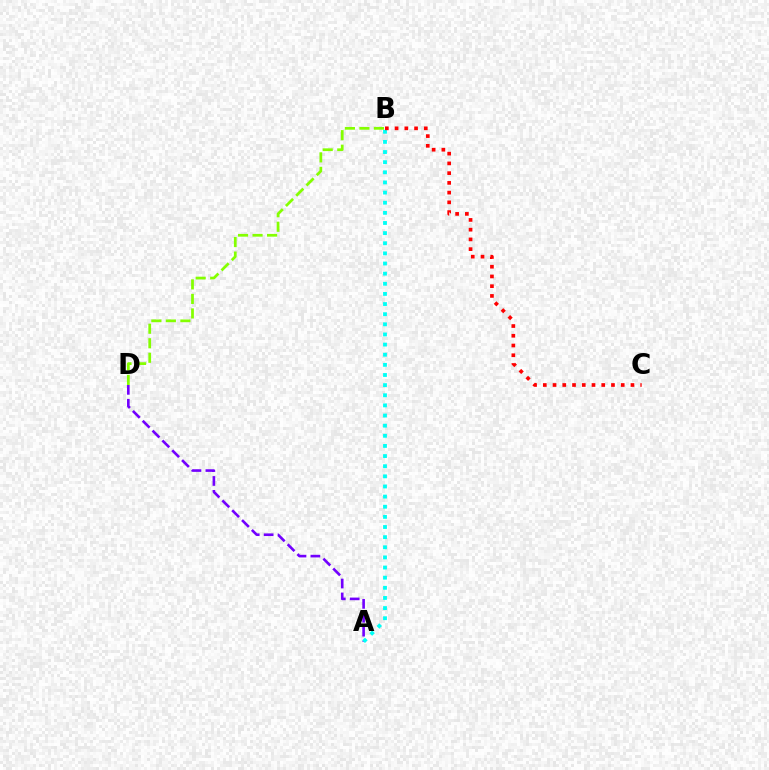{('A', 'D'): [{'color': '#7200ff', 'line_style': 'dashed', 'thickness': 1.89}], ('A', 'B'): [{'color': '#00fff6', 'line_style': 'dotted', 'thickness': 2.75}], ('B', 'D'): [{'color': '#84ff00', 'line_style': 'dashed', 'thickness': 1.97}], ('B', 'C'): [{'color': '#ff0000', 'line_style': 'dotted', 'thickness': 2.65}]}